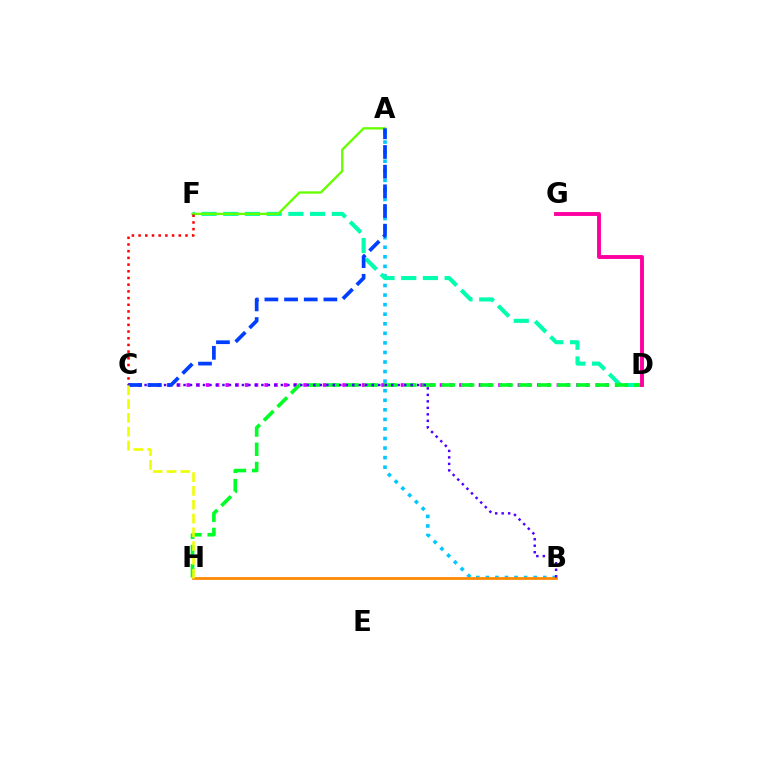{('A', 'B'): [{'color': '#00c7ff', 'line_style': 'dotted', 'thickness': 2.6}], ('C', 'D'): [{'color': '#d600ff', 'line_style': 'dotted', 'thickness': 2.65}], ('D', 'F'): [{'color': '#00ffaf', 'line_style': 'dashed', 'thickness': 2.95}], ('A', 'F'): [{'color': '#66ff00', 'line_style': 'solid', 'thickness': 1.68}], ('D', 'H'): [{'color': '#00ff27', 'line_style': 'dashed', 'thickness': 2.61}], ('B', 'H'): [{'color': '#ff8800', 'line_style': 'solid', 'thickness': 1.96}], ('B', 'C'): [{'color': '#4f00ff', 'line_style': 'dotted', 'thickness': 1.76}], ('C', 'F'): [{'color': '#ff0000', 'line_style': 'dotted', 'thickness': 1.82}], ('A', 'C'): [{'color': '#003fff', 'line_style': 'dashed', 'thickness': 2.67}], ('C', 'H'): [{'color': '#eeff00', 'line_style': 'dashed', 'thickness': 1.87}], ('D', 'G'): [{'color': '#ff00a0', 'line_style': 'solid', 'thickness': 2.81}]}